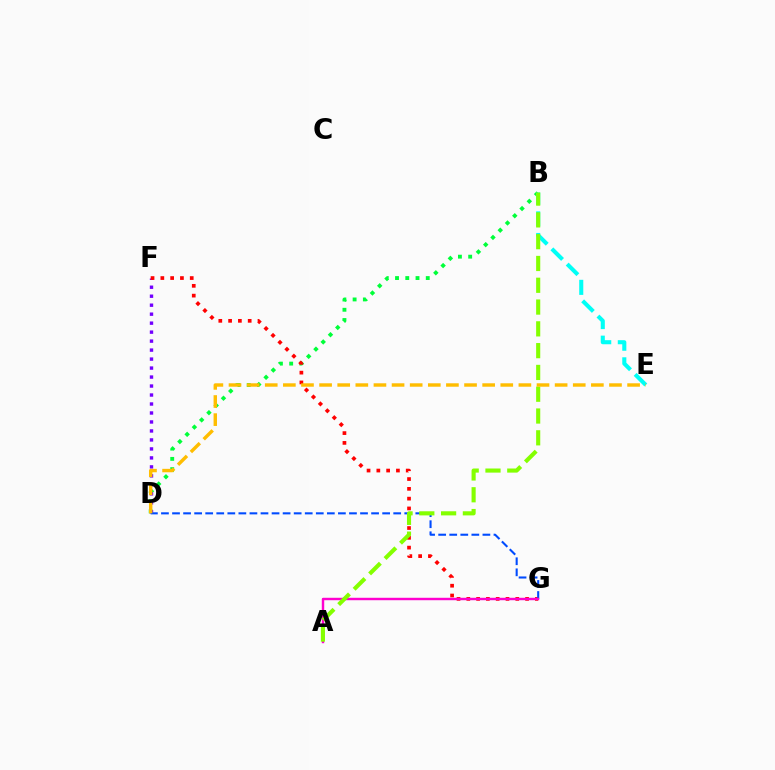{('B', 'D'): [{'color': '#00ff39', 'line_style': 'dotted', 'thickness': 2.78}], ('B', 'E'): [{'color': '#00fff6', 'line_style': 'dashed', 'thickness': 2.93}], ('D', 'F'): [{'color': '#7200ff', 'line_style': 'dotted', 'thickness': 2.44}], ('F', 'G'): [{'color': '#ff0000', 'line_style': 'dotted', 'thickness': 2.66}], ('D', 'G'): [{'color': '#004bff', 'line_style': 'dashed', 'thickness': 1.5}], ('A', 'G'): [{'color': '#ff00cf', 'line_style': 'solid', 'thickness': 1.75}], ('A', 'B'): [{'color': '#84ff00', 'line_style': 'dashed', 'thickness': 2.96}], ('D', 'E'): [{'color': '#ffbd00', 'line_style': 'dashed', 'thickness': 2.46}]}